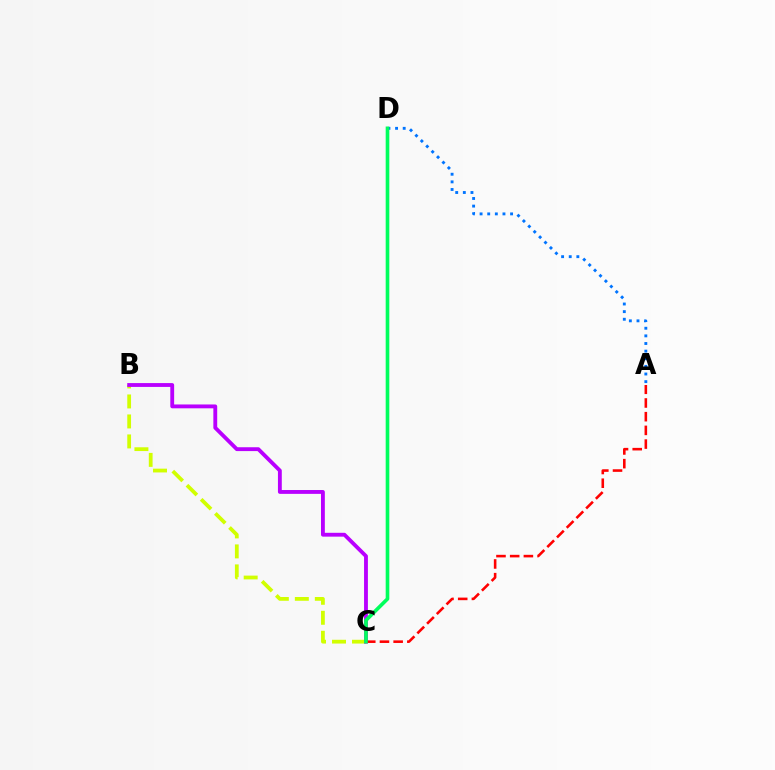{('B', 'C'): [{'color': '#d1ff00', 'line_style': 'dashed', 'thickness': 2.72}, {'color': '#b900ff', 'line_style': 'solid', 'thickness': 2.77}], ('A', 'D'): [{'color': '#0074ff', 'line_style': 'dotted', 'thickness': 2.07}], ('A', 'C'): [{'color': '#ff0000', 'line_style': 'dashed', 'thickness': 1.86}], ('C', 'D'): [{'color': '#00ff5c', 'line_style': 'solid', 'thickness': 2.61}]}